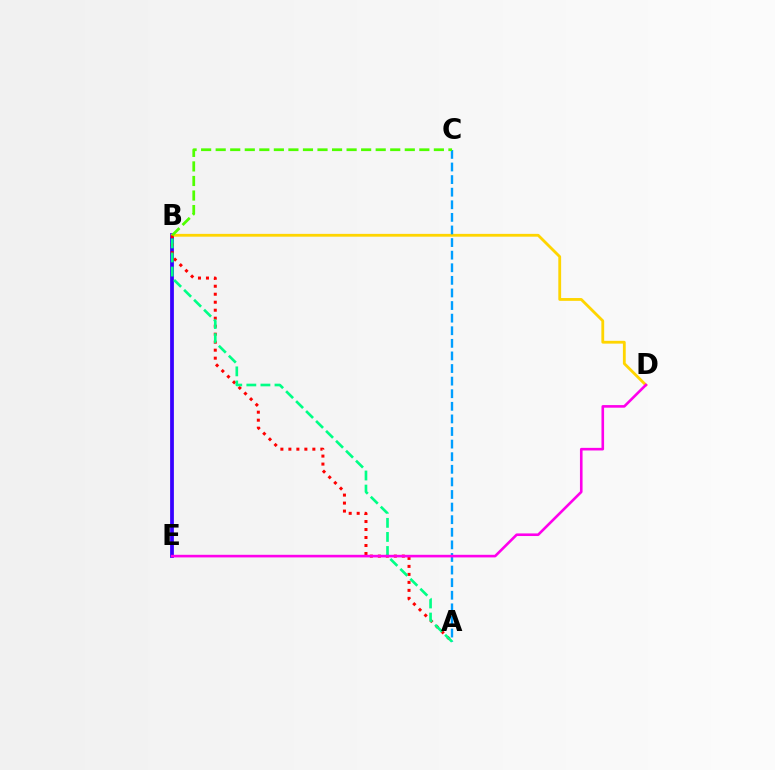{('B', 'E'): [{'color': '#3700ff', 'line_style': 'solid', 'thickness': 2.71}], ('B', 'D'): [{'color': '#ffd500', 'line_style': 'solid', 'thickness': 2.03}], ('A', 'C'): [{'color': '#009eff', 'line_style': 'dashed', 'thickness': 1.71}], ('A', 'B'): [{'color': '#ff0000', 'line_style': 'dotted', 'thickness': 2.17}, {'color': '#00ff86', 'line_style': 'dashed', 'thickness': 1.91}], ('D', 'E'): [{'color': '#ff00ed', 'line_style': 'solid', 'thickness': 1.88}], ('B', 'C'): [{'color': '#4fff00', 'line_style': 'dashed', 'thickness': 1.98}]}